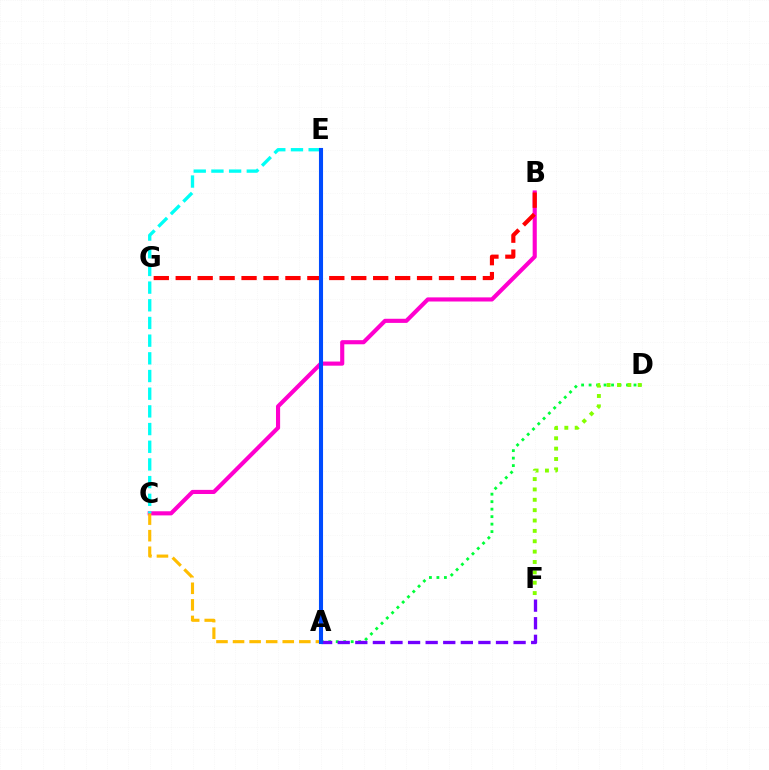{('B', 'C'): [{'color': '#ff00cf', 'line_style': 'solid', 'thickness': 2.97}], ('A', 'D'): [{'color': '#00ff39', 'line_style': 'dotted', 'thickness': 2.03}], ('A', 'F'): [{'color': '#7200ff', 'line_style': 'dashed', 'thickness': 2.39}], ('B', 'G'): [{'color': '#ff0000', 'line_style': 'dashed', 'thickness': 2.98}], ('A', 'C'): [{'color': '#ffbd00', 'line_style': 'dashed', 'thickness': 2.25}], ('D', 'F'): [{'color': '#84ff00', 'line_style': 'dotted', 'thickness': 2.82}], ('C', 'E'): [{'color': '#00fff6', 'line_style': 'dashed', 'thickness': 2.4}], ('A', 'E'): [{'color': '#004bff', 'line_style': 'solid', 'thickness': 2.94}]}